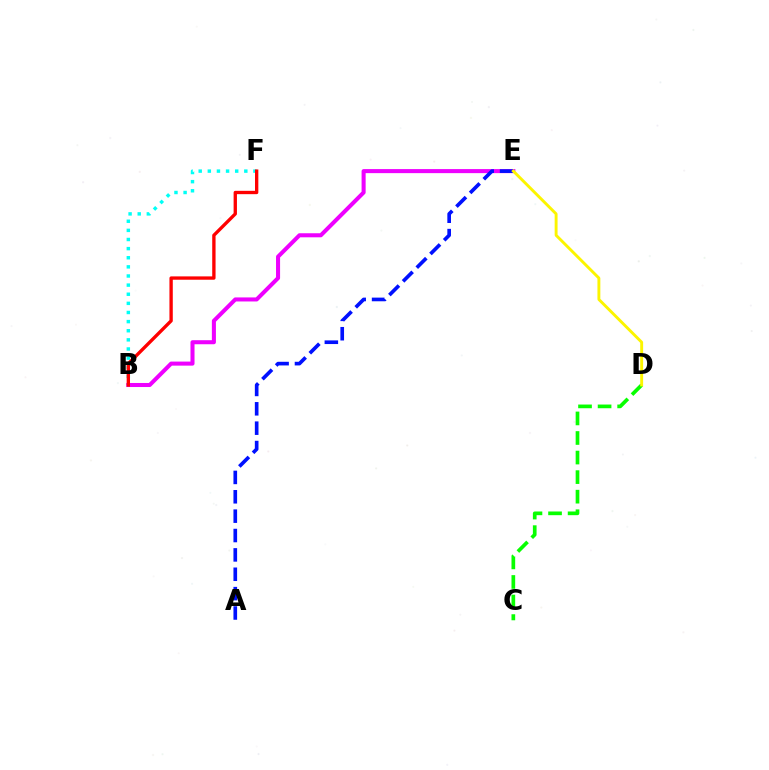{('B', 'F'): [{'color': '#00fff6', 'line_style': 'dotted', 'thickness': 2.48}, {'color': '#ff0000', 'line_style': 'solid', 'thickness': 2.4}], ('B', 'E'): [{'color': '#ee00ff', 'line_style': 'solid', 'thickness': 2.92}], ('C', 'D'): [{'color': '#08ff00', 'line_style': 'dashed', 'thickness': 2.66}], ('A', 'E'): [{'color': '#0010ff', 'line_style': 'dashed', 'thickness': 2.63}], ('D', 'E'): [{'color': '#fcf500', 'line_style': 'solid', 'thickness': 2.09}]}